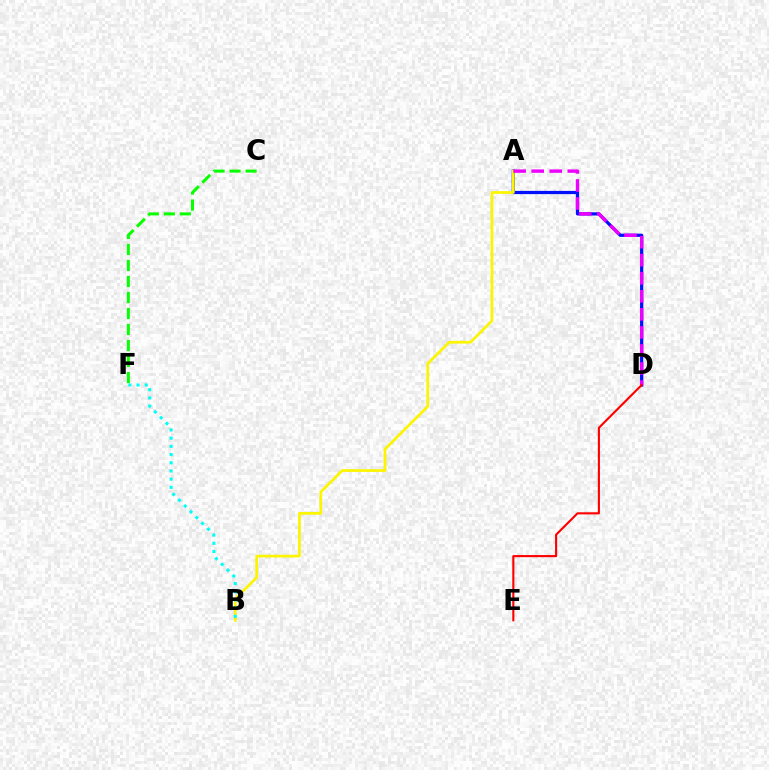{('A', 'D'): [{'color': '#0010ff', 'line_style': 'solid', 'thickness': 2.32}, {'color': '#ee00ff', 'line_style': 'dashed', 'thickness': 2.45}], ('A', 'B'): [{'color': '#fcf500', 'line_style': 'solid', 'thickness': 1.96}], ('C', 'F'): [{'color': '#08ff00', 'line_style': 'dashed', 'thickness': 2.17}], ('B', 'F'): [{'color': '#00fff6', 'line_style': 'dotted', 'thickness': 2.22}], ('D', 'E'): [{'color': '#ff0000', 'line_style': 'solid', 'thickness': 1.52}]}